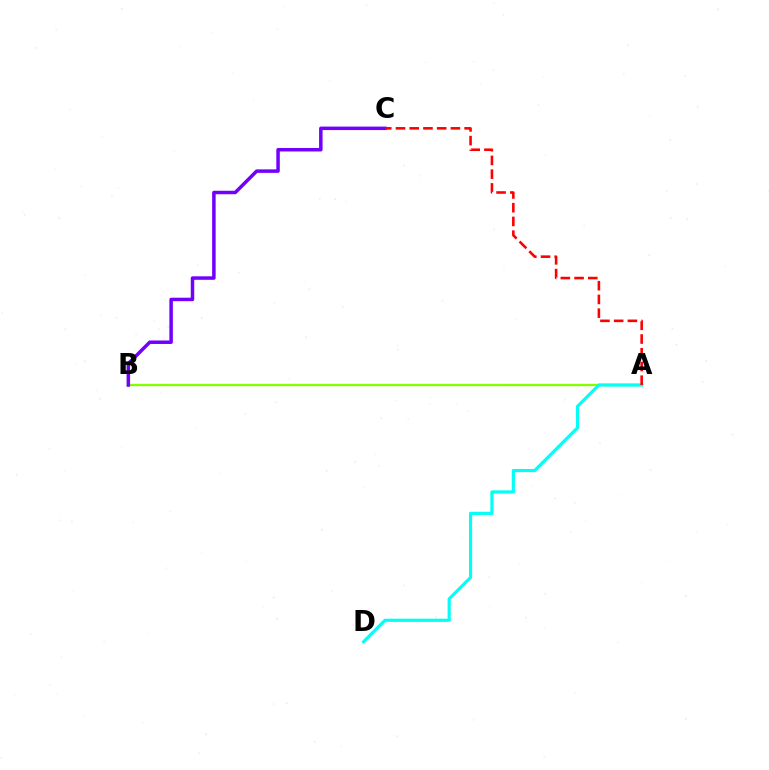{('A', 'B'): [{'color': '#84ff00', 'line_style': 'solid', 'thickness': 1.67}], ('B', 'C'): [{'color': '#7200ff', 'line_style': 'solid', 'thickness': 2.51}], ('A', 'D'): [{'color': '#00fff6', 'line_style': 'solid', 'thickness': 2.27}], ('A', 'C'): [{'color': '#ff0000', 'line_style': 'dashed', 'thickness': 1.87}]}